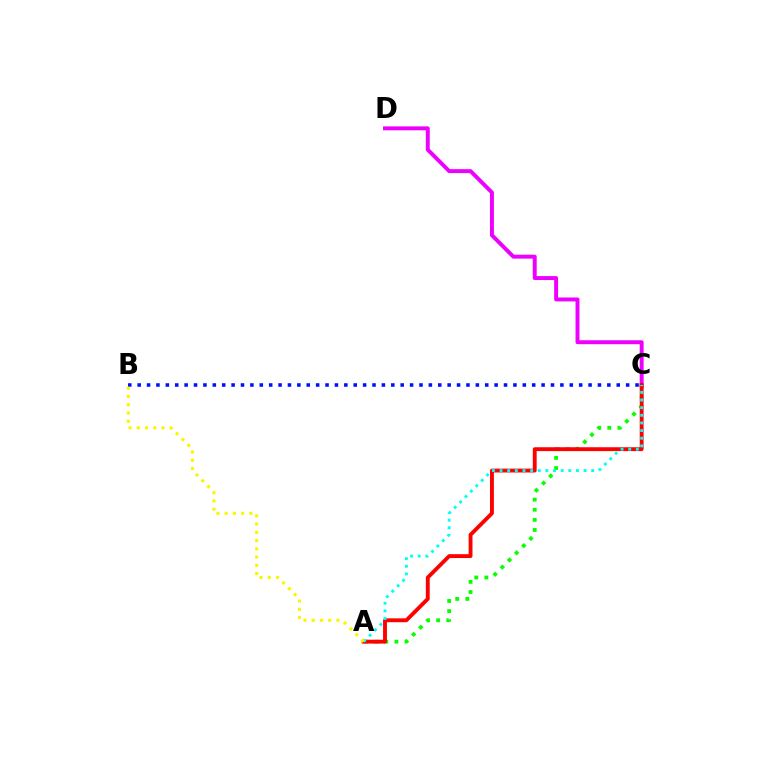{('A', 'C'): [{'color': '#08ff00', 'line_style': 'dotted', 'thickness': 2.75}, {'color': '#ff0000', 'line_style': 'solid', 'thickness': 2.78}, {'color': '#00fff6', 'line_style': 'dotted', 'thickness': 2.08}], ('C', 'D'): [{'color': '#ee00ff', 'line_style': 'solid', 'thickness': 2.83}], ('B', 'C'): [{'color': '#0010ff', 'line_style': 'dotted', 'thickness': 2.55}], ('A', 'B'): [{'color': '#fcf500', 'line_style': 'dotted', 'thickness': 2.24}]}